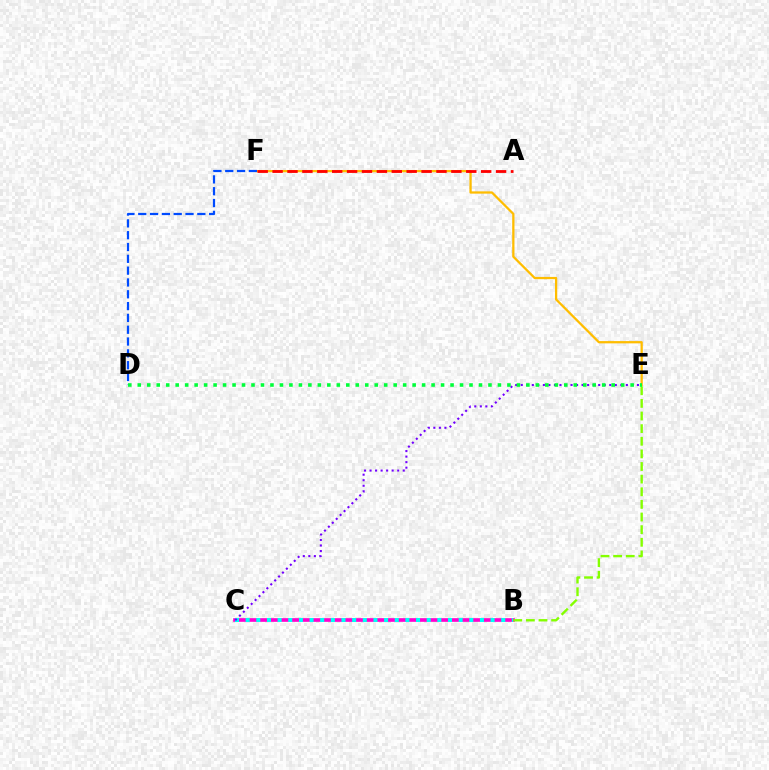{('B', 'C'): [{'color': '#ff00cf', 'line_style': 'solid', 'thickness': 2.63}, {'color': '#00fff6', 'line_style': 'dotted', 'thickness': 2.89}], ('E', 'F'): [{'color': '#ffbd00', 'line_style': 'solid', 'thickness': 1.63}], ('D', 'F'): [{'color': '#004bff', 'line_style': 'dashed', 'thickness': 1.61}], ('A', 'F'): [{'color': '#ff0000', 'line_style': 'dashed', 'thickness': 2.02}], ('C', 'E'): [{'color': '#7200ff', 'line_style': 'dotted', 'thickness': 1.5}], ('B', 'E'): [{'color': '#84ff00', 'line_style': 'dashed', 'thickness': 1.72}], ('D', 'E'): [{'color': '#00ff39', 'line_style': 'dotted', 'thickness': 2.58}]}